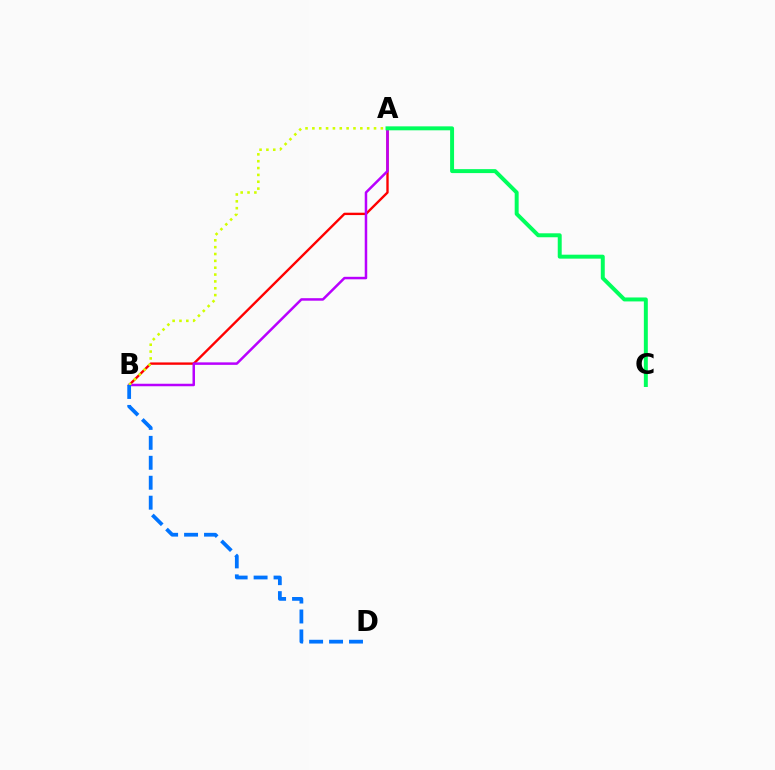{('A', 'B'): [{'color': '#ff0000', 'line_style': 'solid', 'thickness': 1.7}, {'color': '#b900ff', 'line_style': 'solid', 'thickness': 1.8}, {'color': '#d1ff00', 'line_style': 'dotted', 'thickness': 1.86}], ('A', 'C'): [{'color': '#00ff5c', 'line_style': 'solid', 'thickness': 2.85}], ('B', 'D'): [{'color': '#0074ff', 'line_style': 'dashed', 'thickness': 2.71}]}